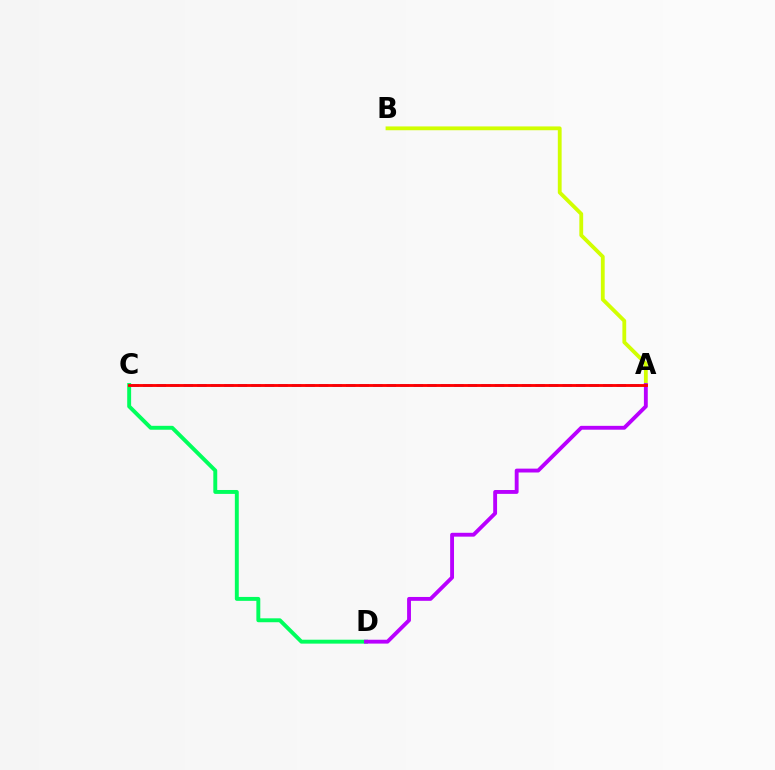{('A', 'B'): [{'color': '#d1ff00', 'line_style': 'solid', 'thickness': 2.74}], ('C', 'D'): [{'color': '#00ff5c', 'line_style': 'solid', 'thickness': 2.82}], ('A', 'D'): [{'color': '#b900ff', 'line_style': 'solid', 'thickness': 2.78}], ('A', 'C'): [{'color': '#0074ff', 'line_style': 'dashed', 'thickness': 1.84}, {'color': '#ff0000', 'line_style': 'solid', 'thickness': 2.06}]}